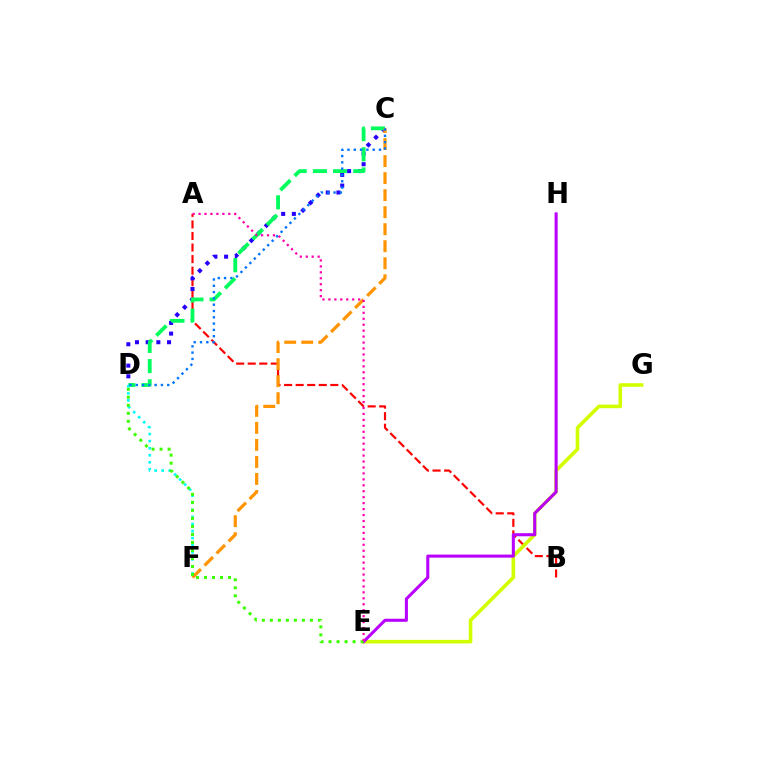{('A', 'B'): [{'color': '#ff0000', 'line_style': 'dashed', 'thickness': 1.57}], ('C', 'D'): [{'color': '#2500ff', 'line_style': 'dotted', 'thickness': 2.9}, {'color': '#00ff5c', 'line_style': 'dashed', 'thickness': 2.74}, {'color': '#0074ff', 'line_style': 'dotted', 'thickness': 1.71}], ('C', 'F'): [{'color': '#ff9400', 'line_style': 'dashed', 'thickness': 2.31}], ('E', 'G'): [{'color': '#d1ff00', 'line_style': 'solid', 'thickness': 2.59}], ('E', 'H'): [{'color': '#b900ff', 'line_style': 'solid', 'thickness': 2.2}], ('D', 'F'): [{'color': '#00fff6', 'line_style': 'dotted', 'thickness': 1.92}], ('D', 'E'): [{'color': '#3dff00', 'line_style': 'dotted', 'thickness': 2.18}], ('A', 'E'): [{'color': '#ff00ac', 'line_style': 'dotted', 'thickness': 1.62}]}